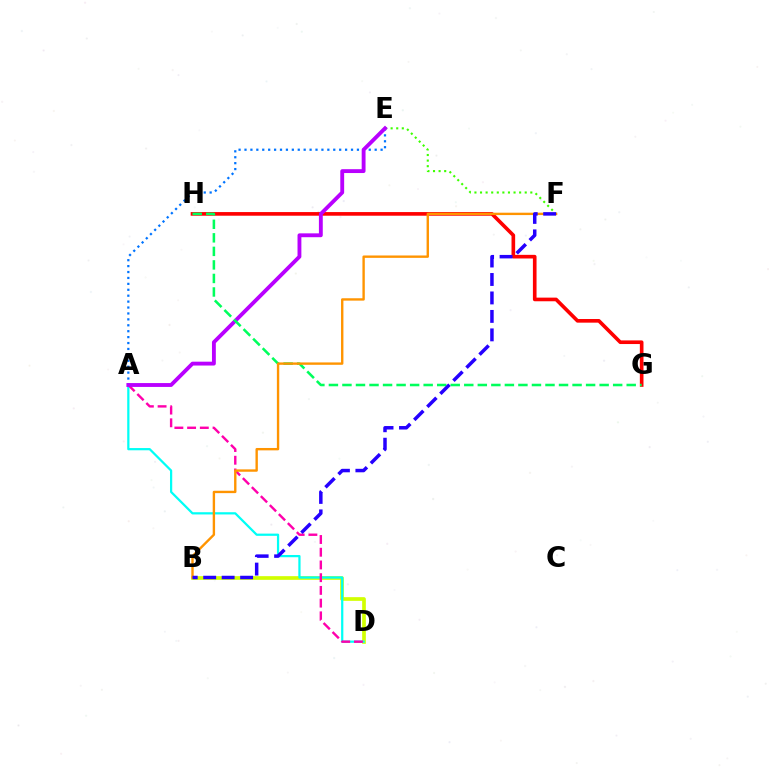{('G', 'H'): [{'color': '#ff0000', 'line_style': 'solid', 'thickness': 2.62}, {'color': '#00ff5c', 'line_style': 'dashed', 'thickness': 1.84}], ('E', 'F'): [{'color': '#3dff00', 'line_style': 'dotted', 'thickness': 1.52}], ('B', 'D'): [{'color': '#d1ff00', 'line_style': 'solid', 'thickness': 2.65}], ('A', 'D'): [{'color': '#00fff6', 'line_style': 'solid', 'thickness': 1.61}, {'color': '#ff00ac', 'line_style': 'dashed', 'thickness': 1.73}], ('A', 'E'): [{'color': '#0074ff', 'line_style': 'dotted', 'thickness': 1.61}, {'color': '#b900ff', 'line_style': 'solid', 'thickness': 2.78}], ('B', 'F'): [{'color': '#ff9400', 'line_style': 'solid', 'thickness': 1.71}, {'color': '#2500ff', 'line_style': 'dashed', 'thickness': 2.51}]}